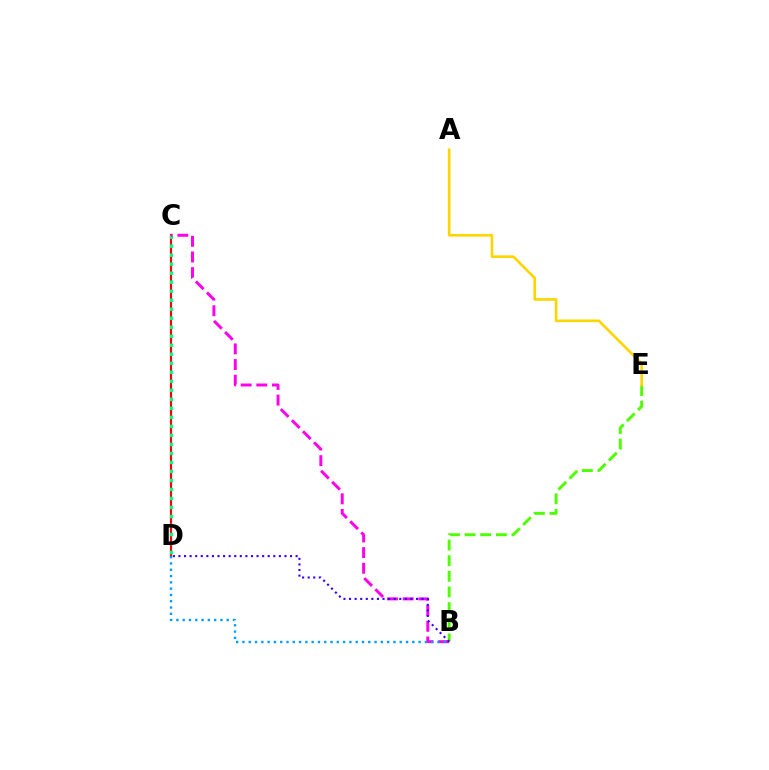{('B', 'E'): [{'color': '#4fff00', 'line_style': 'dashed', 'thickness': 2.12}], ('C', 'D'): [{'color': '#ff0000', 'line_style': 'solid', 'thickness': 1.57}, {'color': '#00ff86', 'line_style': 'dotted', 'thickness': 2.45}], ('B', 'C'): [{'color': '#ff00ed', 'line_style': 'dashed', 'thickness': 2.13}], ('B', 'D'): [{'color': '#3700ff', 'line_style': 'dotted', 'thickness': 1.52}, {'color': '#009eff', 'line_style': 'dotted', 'thickness': 1.71}], ('A', 'E'): [{'color': '#ffd500', 'line_style': 'solid', 'thickness': 1.91}]}